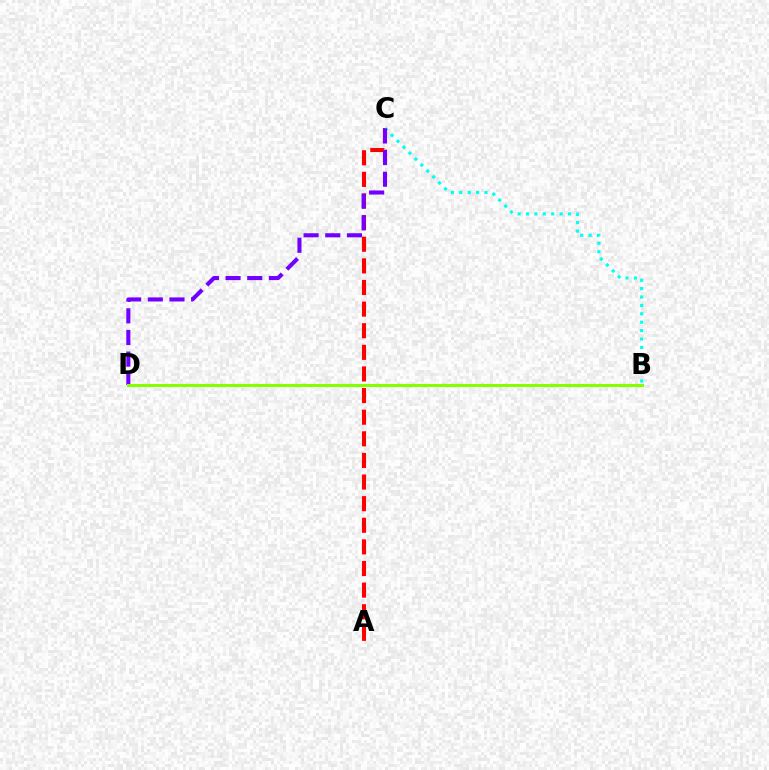{('A', 'C'): [{'color': '#ff0000', 'line_style': 'dashed', 'thickness': 2.94}], ('B', 'C'): [{'color': '#00fff6', 'line_style': 'dotted', 'thickness': 2.28}], ('C', 'D'): [{'color': '#7200ff', 'line_style': 'dashed', 'thickness': 2.94}], ('B', 'D'): [{'color': '#84ff00', 'line_style': 'solid', 'thickness': 2.21}]}